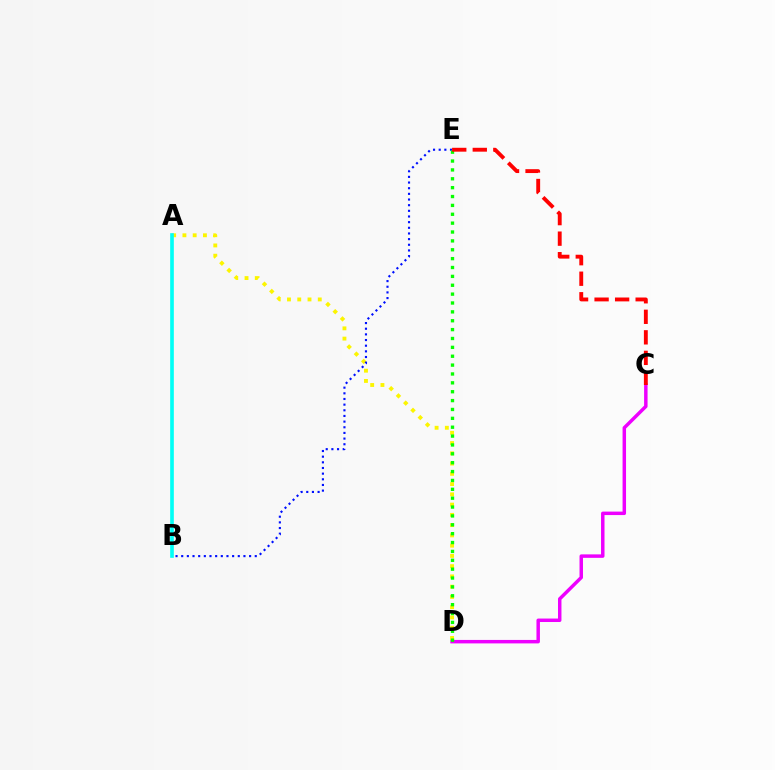{('A', 'D'): [{'color': '#fcf500', 'line_style': 'dotted', 'thickness': 2.79}], ('B', 'E'): [{'color': '#0010ff', 'line_style': 'dotted', 'thickness': 1.54}], ('C', 'D'): [{'color': '#ee00ff', 'line_style': 'solid', 'thickness': 2.5}], ('A', 'B'): [{'color': '#00fff6', 'line_style': 'solid', 'thickness': 2.63}], ('D', 'E'): [{'color': '#08ff00', 'line_style': 'dotted', 'thickness': 2.41}], ('C', 'E'): [{'color': '#ff0000', 'line_style': 'dashed', 'thickness': 2.79}]}